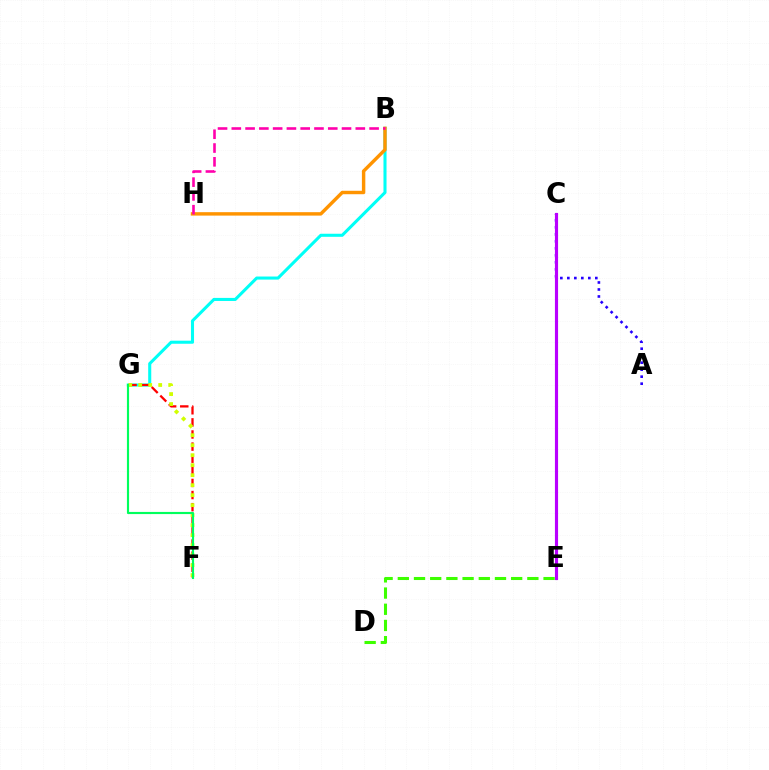{('B', 'G'): [{'color': '#00fff6', 'line_style': 'solid', 'thickness': 2.21}], ('B', 'H'): [{'color': '#ff9400', 'line_style': 'solid', 'thickness': 2.47}, {'color': '#ff00ac', 'line_style': 'dashed', 'thickness': 1.87}], ('A', 'C'): [{'color': '#2500ff', 'line_style': 'dotted', 'thickness': 1.9}], ('C', 'E'): [{'color': '#0074ff', 'line_style': 'dashed', 'thickness': 2.15}, {'color': '#b900ff', 'line_style': 'solid', 'thickness': 2.26}], ('F', 'G'): [{'color': '#ff0000', 'line_style': 'dashed', 'thickness': 1.65}, {'color': '#d1ff00', 'line_style': 'dotted', 'thickness': 2.72}, {'color': '#00ff5c', 'line_style': 'solid', 'thickness': 1.55}], ('D', 'E'): [{'color': '#3dff00', 'line_style': 'dashed', 'thickness': 2.2}]}